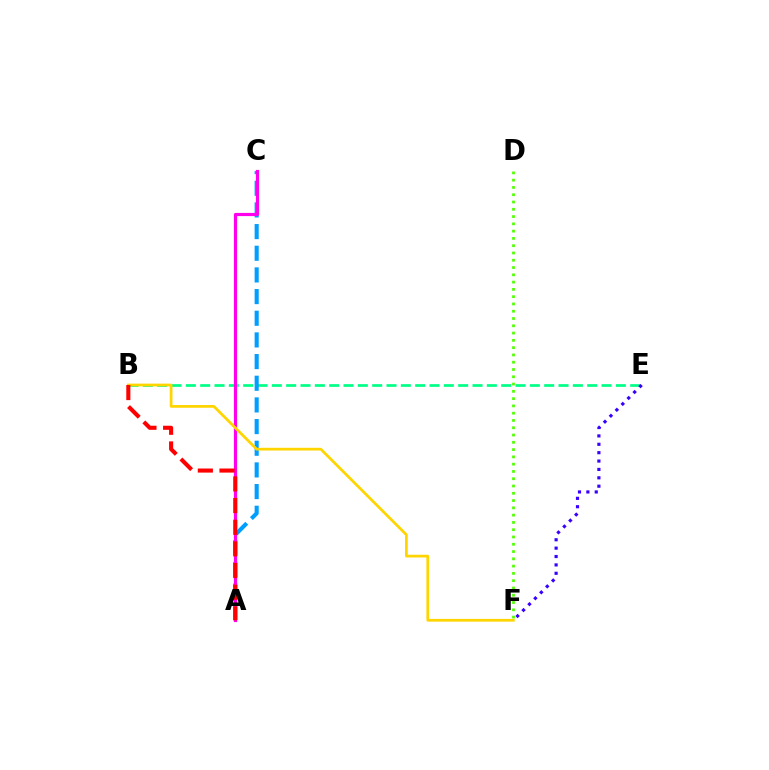{('B', 'E'): [{'color': '#00ff86', 'line_style': 'dashed', 'thickness': 1.95}], ('D', 'F'): [{'color': '#4fff00', 'line_style': 'dotted', 'thickness': 1.98}], ('E', 'F'): [{'color': '#3700ff', 'line_style': 'dotted', 'thickness': 2.28}], ('A', 'C'): [{'color': '#009eff', 'line_style': 'dashed', 'thickness': 2.94}, {'color': '#ff00ed', 'line_style': 'solid', 'thickness': 2.29}], ('B', 'F'): [{'color': '#ffd500', 'line_style': 'solid', 'thickness': 1.97}], ('A', 'B'): [{'color': '#ff0000', 'line_style': 'dashed', 'thickness': 2.94}]}